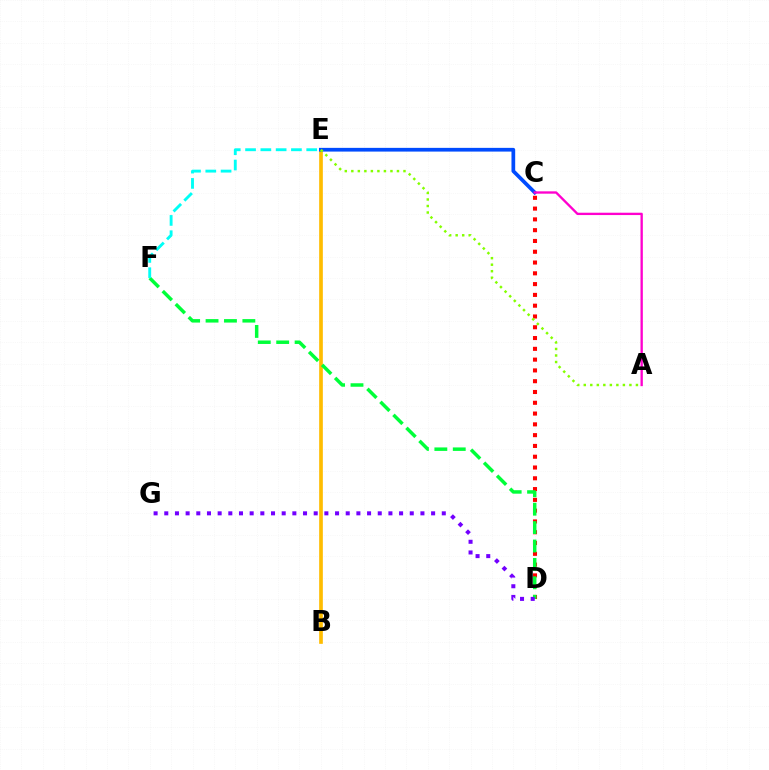{('B', 'E'): [{'color': '#ffbd00', 'line_style': 'solid', 'thickness': 2.64}], ('C', 'D'): [{'color': '#ff0000', 'line_style': 'dotted', 'thickness': 2.93}], ('C', 'E'): [{'color': '#004bff', 'line_style': 'solid', 'thickness': 2.68}], ('D', 'F'): [{'color': '#00ff39', 'line_style': 'dashed', 'thickness': 2.5}], ('A', 'E'): [{'color': '#84ff00', 'line_style': 'dotted', 'thickness': 1.77}], ('A', 'C'): [{'color': '#ff00cf', 'line_style': 'solid', 'thickness': 1.68}], ('E', 'F'): [{'color': '#00fff6', 'line_style': 'dashed', 'thickness': 2.08}], ('D', 'G'): [{'color': '#7200ff', 'line_style': 'dotted', 'thickness': 2.9}]}